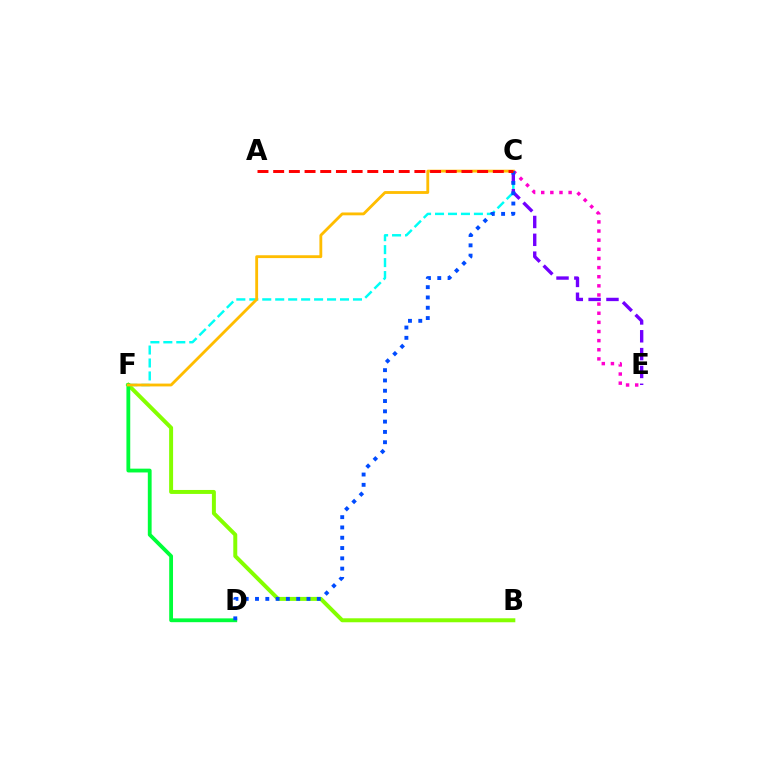{('B', 'F'): [{'color': '#84ff00', 'line_style': 'solid', 'thickness': 2.86}], ('C', 'F'): [{'color': '#00fff6', 'line_style': 'dashed', 'thickness': 1.76}, {'color': '#ffbd00', 'line_style': 'solid', 'thickness': 2.04}], ('C', 'E'): [{'color': '#ff00cf', 'line_style': 'dotted', 'thickness': 2.48}, {'color': '#7200ff', 'line_style': 'dashed', 'thickness': 2.42}], ('D', 'F'): [{'color': '#00ff39', 'line_style': 'solid', 'thickness': 2.74}], ('C', 'D'): [{'color': '#004bff', 'line_style': 'dotted', 'thickness': 2.8}], ('A', 'C'): [{'color': '#ff0000', 'line_style': 'dashed', 'thickness': 2.13}]}